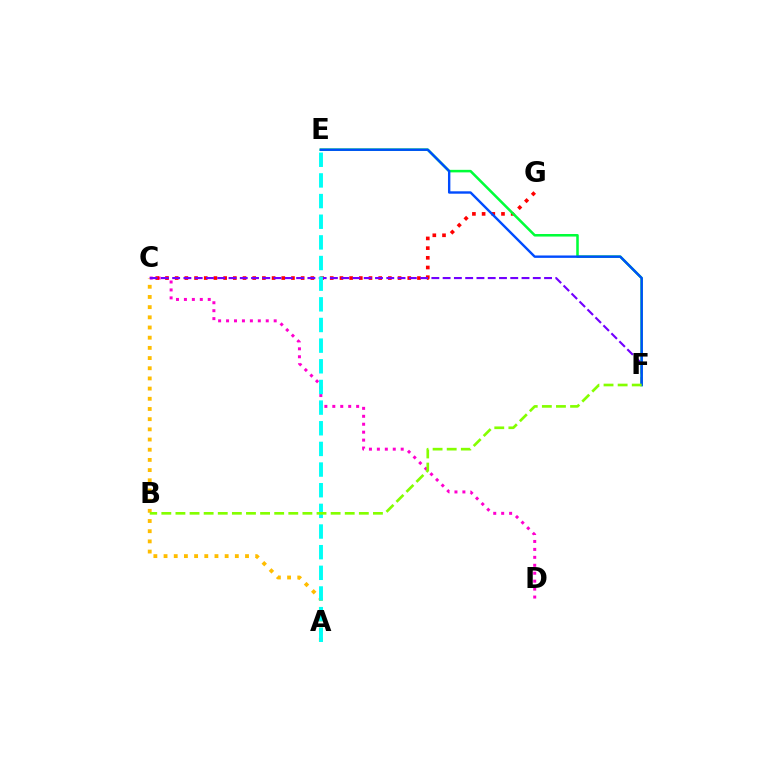{('C', 'D'): [{'color': '#ff00cf', 'line_style': 'dotted', 'thickness': 2.16}], ('A', 'C'): [{'color': '#ffbd00', 'line_style': 'dotted', 'thickness': 2.77}], ('C', 'G'): [{'color': '#ff0000', 'line_style': 'dotted', 'thickness': 2.63}], ('C', 'F'): [{'color': '#7200ff', 'line_style': 'dashed', 'thickness': 1.53}], ('E', 'F'): [{'color': '#00ff39', 'line_style': 'solid', 'thickness': 1.83}, {'color': '#004bff', 'line_style': 'solid', 'thickness': 1.72}], ('A', 'E'): [{'color': '#00fff6', 'line_style': 'dashed', 'thickness': 2.81}], ('B', 'F'): [{'color': '#84ff00', 'line_style': 'dashed', 'thickness': 1.92}]}